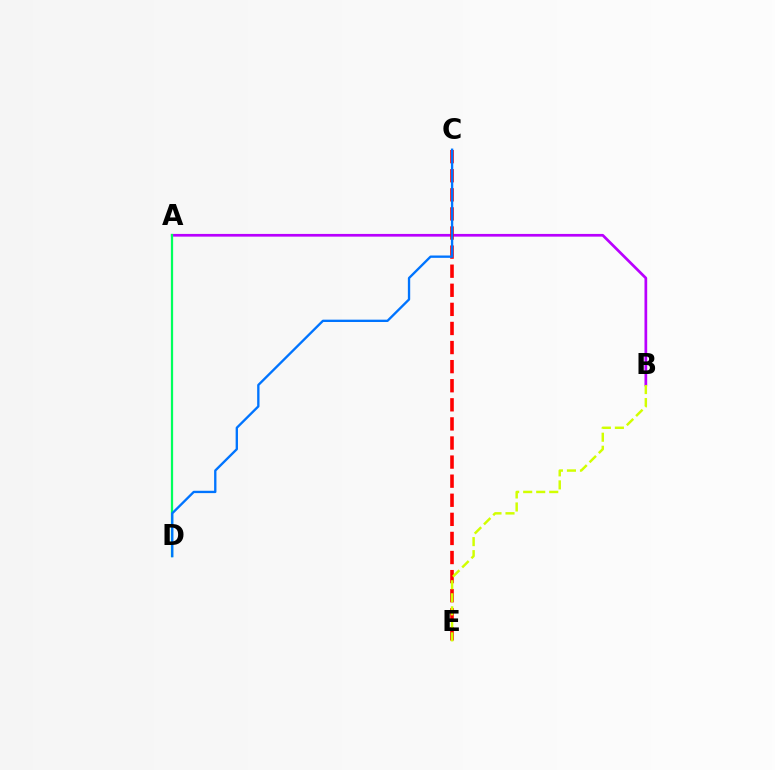{('A', 'B'): [{'color': '#b900ff', 'line_style': 'solid', 'thickness': 1.95}], ('A', 'D'): [{'color': '#00ff5c', 'line_style': 'solid', 'thickness': 1.61}], ('C', 'E'): [{'color': '#ff0000', 'line_style': 'dashed', 'thickness': 2.59}], ('B', 'E'): [{'color': '#d1ff00', 'line_style': 'dashed', 'thickness': 1.77}], ('C', 'D'): [{'color': '#0074ff', 'line_style': 'solid', 'thickness': 1.68}]}